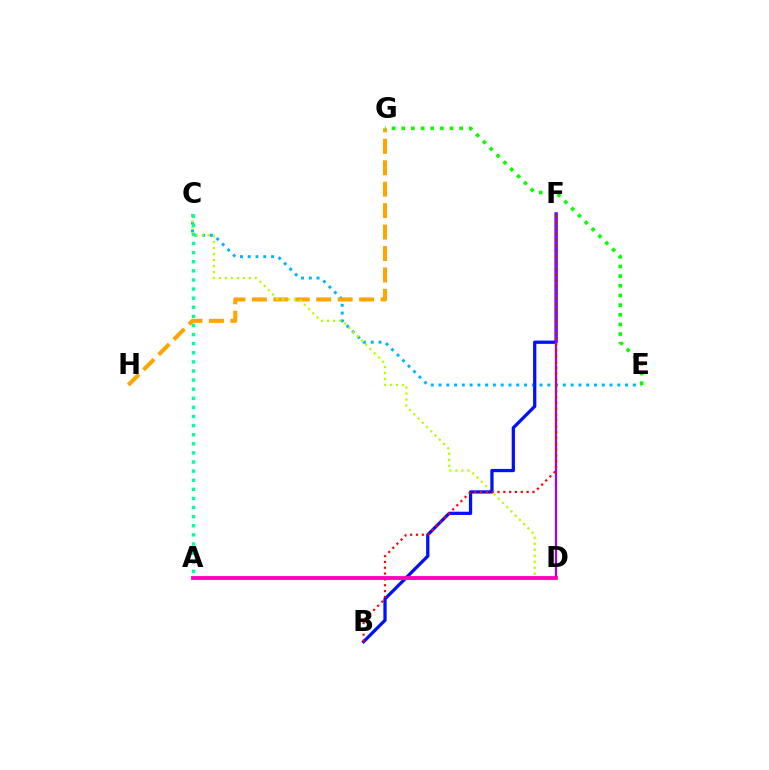{('C', 'E'): [{'color': '#00b5ff', 'line_style': 'dotted', 'thickness': 2.11}], ('G', 'H'): [{'color': '#ffa500', 'line_style': 'dashed', 'thickness': 2.91}], ('C', 'D'): [{'color': '#b3ff00', 'line_style': 'dotted', 'thickness': 1.63}], ('B', 'F'): [{'color': '#0010ff', 'line_style': 'solid', 'thickness': 2.35}, {'color': '#ff0000', 'line_style': 'dotted', 'thickness': 1.59}], ('A', 'C'): [{'color': '#00ff9d', 'line_style': 'dotted', 'thickness': 2.47}], ('E', 'G'): [{'color': '#08ff00', 'line_style': 'dotted', 'thickness': 2.62}], ('D', 'F'): [{'color': '#9b00ff', 'line_style': 'solid', 'thickness': 1.61}], ('A', 'D'): [{'color': '#ff00bd', 'line_style': 'solid', 'thickness': 2.75}]}